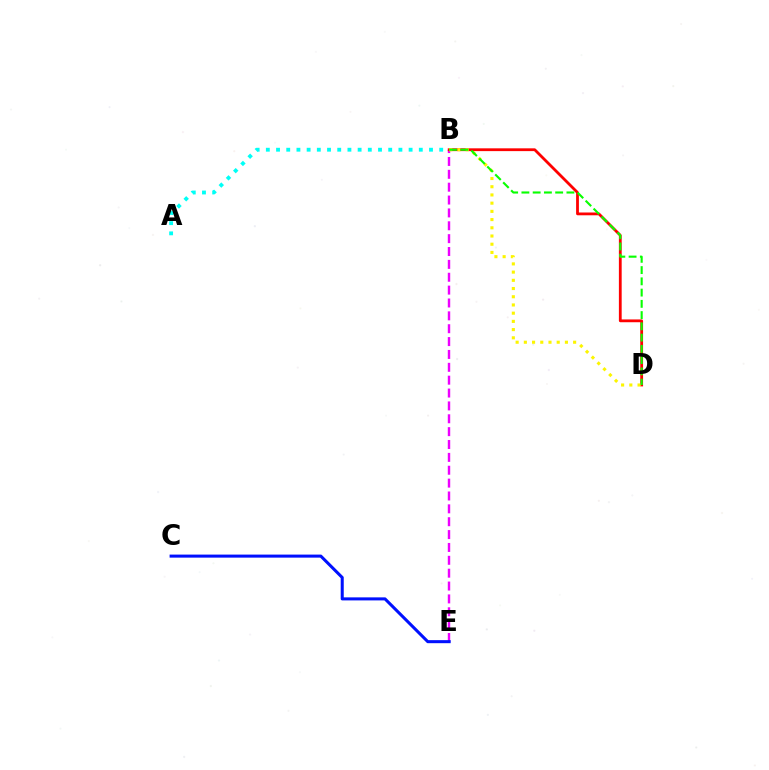{('B', 'E'): [{'color': '#ee00ff', 'line_style': 'dashed', 'thickness': 1.75}], ('B', 'D'): [{'color': '#ff0000', 'line_style': 'solid', 'thickness': 2.01}, {'color': '#fcf500', 'line_style': 'dotted', 'thickness': 2.23}, {'color': '#08ff00', 'line_style': 'dashed', 'thickness': 1.53}], ('C', 'E'): [{'color': '#0010ff', 'line_style': 'solid', 'thickness': 2.19}], ('A', 'B'): [{'color': '#00fff6', 'line_style': 'dotted', 'thickness': 2.77}]}